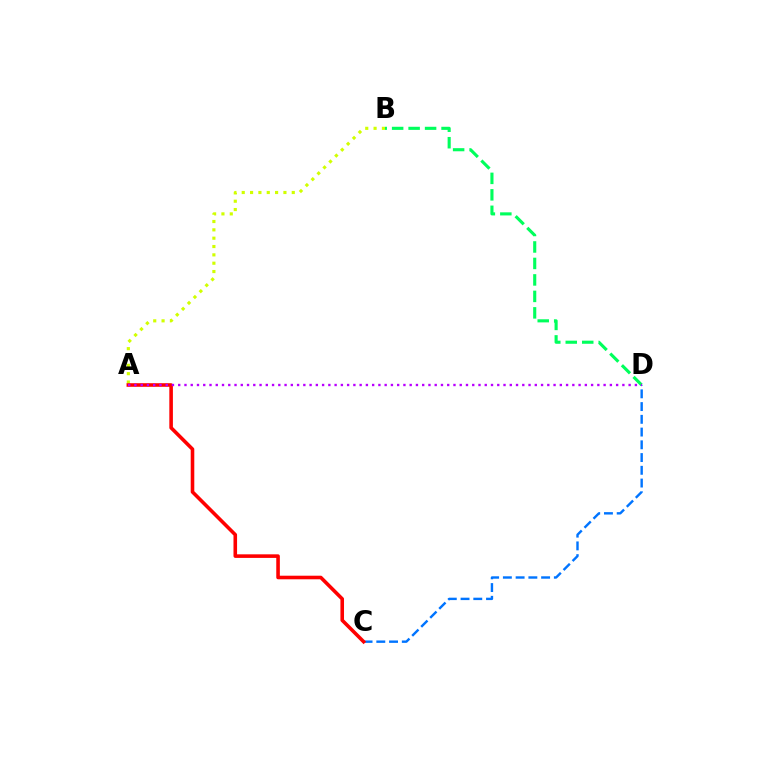{('B', 'D'): [{'color': '#00ff5c', 'line_style': 'dashed', 'thickness': 2.24}], ('A', 'B'): [{'color': '#d1ff00', 'line_style': 'dotted', 'thickness': 2.27}], ('C', 'D'): [{'color': '#0074ff', 'line_style': 'dashed', 'thickness': 1.73}], ('A', 'C'): [{'color': '#ff0000', 'line_style': 'solid', 'thickness': 2.58}], ('A', 'D'): [{'color': '#b900ff', 'line_style': 'dotted', 'thickness': 1.7}]}